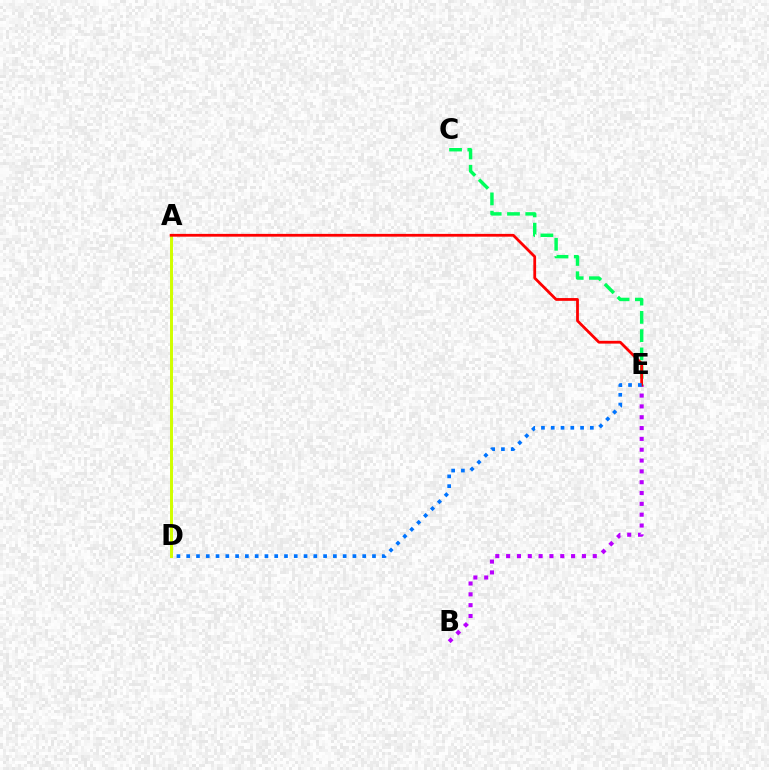{('C', 'E'): [{'color': '#00ff5c', 'line_style': 'dashed', 'thickness': 2.48}], ('B', 'E'): [{'color': '#b900ff', 'line_style': 'dotted', 'thickness': 2.94}], ('A', 'D'): [{'color': '#d1ff00', 'line_style': 'solid', 'thickness': 2.14}], ('A', 'E'): [{'color': '#ff0000', 'line_style': 'solid', 'thickness': 2.0}], ('D', 'E'): [{'color': '#0074ff', 'line_style': 'dotted', 'thickness': 2.66}]}